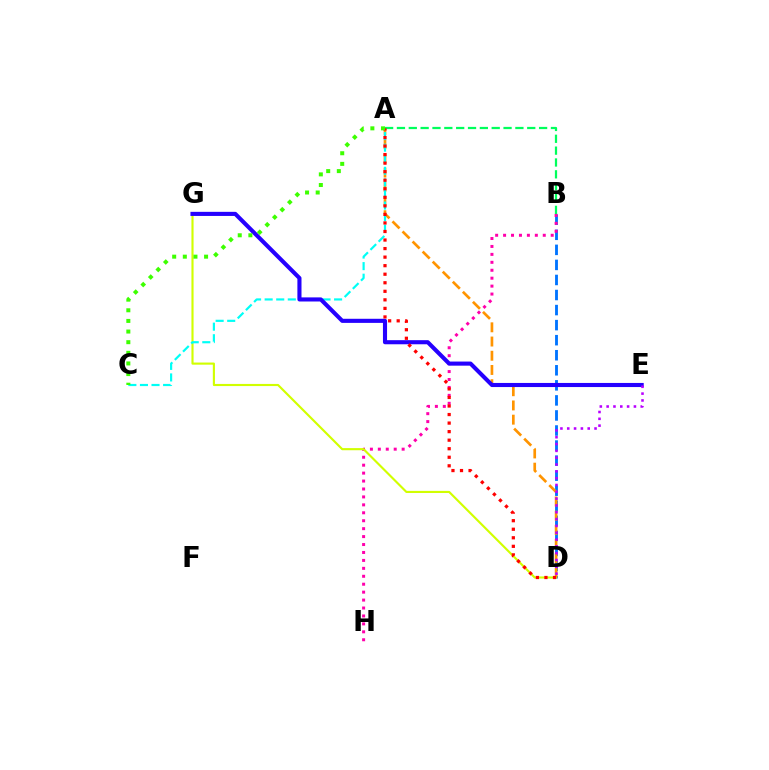{('B', 'D'): [{'color': '#0074ff', 'line_style': 'dashed', 'thickness': 2.04}], ('B', 'H'): [{'color': '#ff00ac', 'line_style': 'dotted', 'thickness': 2.16}], ('D', 'G'): [{'color': '#d1ff00', 'line_style': 'solid', 'thickness': 1.54}], ('A', 'D'): [{'color': '#ff9400', 'line_style': 'dashed', 'thickness': 1.93}, {'color': '#ff0000', 'line_style': 'dotted', 'thickness': 2.32}], ('A', 'C'): [{'color': '#00fff6', 'line_style': 'dashed', 'thickness': 1.57}, {'color': '#3dff00', 'line_style': 'dotted', 'thickness': 2.89}], ('A', 'B'): [{'color': '#00ff5c', 'line_style': 'dashed', 'thickness': 1.61}], ('E', 'G'): [{'color': '#2500ff', 'line_style': 'solid', 'thickness': 2.95}], ('D', 'E'): [{'color': '#b900ff', 'line_style': 'dotted', 'thickness': 1.85}]}